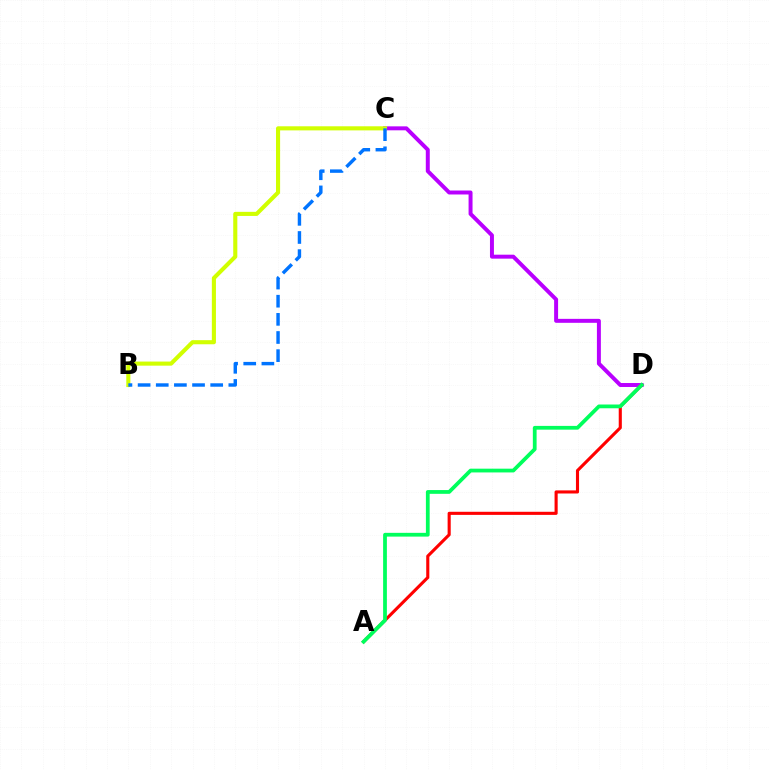{('C', 'D'): [{'color': '#b900ff', 'line_style': 'solid', 'thickness': 2.85}], ('A', 'D'): [{'color': '#ff0000', 'line_style': 'solid', 'thickness': 2.23}, {'color': '#00ff5c', 'line_style': 'solid', 'thickness': 2.71}], ('B', 'C'): [{'color': '#d1ff00', 'line_style': 'solid', 'thickness': 2.95}, {'color': '#0074ff', 'line_style': 'dashed', 'thickness': 2.47}]}